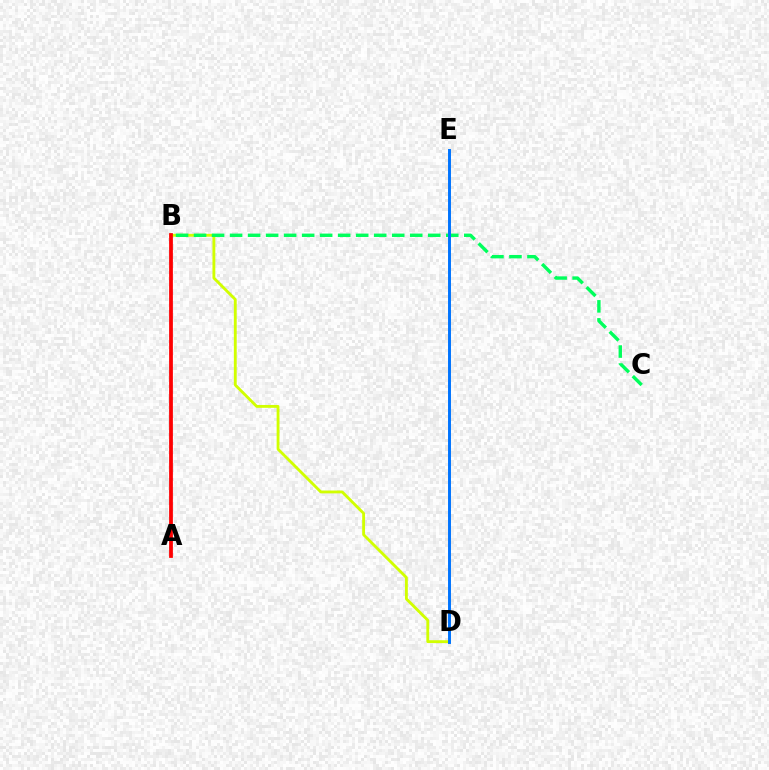{('A', 'B'): [{'color': '#b900ff', 'line_style': 'dotted', 'thickness': 1.69}, {'color': '#ff0000', 'line_style': 'solid', 'thickness': 2.7}], ('B', 'D'): [{'color': '#d1ff00', 'line_style': 'solid', 'thickness': 2.05}], ('B', 'C'): [{'color': '#00ff5c', 'line_style': 'dashed', 'thickness': 2.45}], ('D', 'E'): [{'color': '#0074ff', 'line_style': 'solid', 'thickness': 2.12}]}